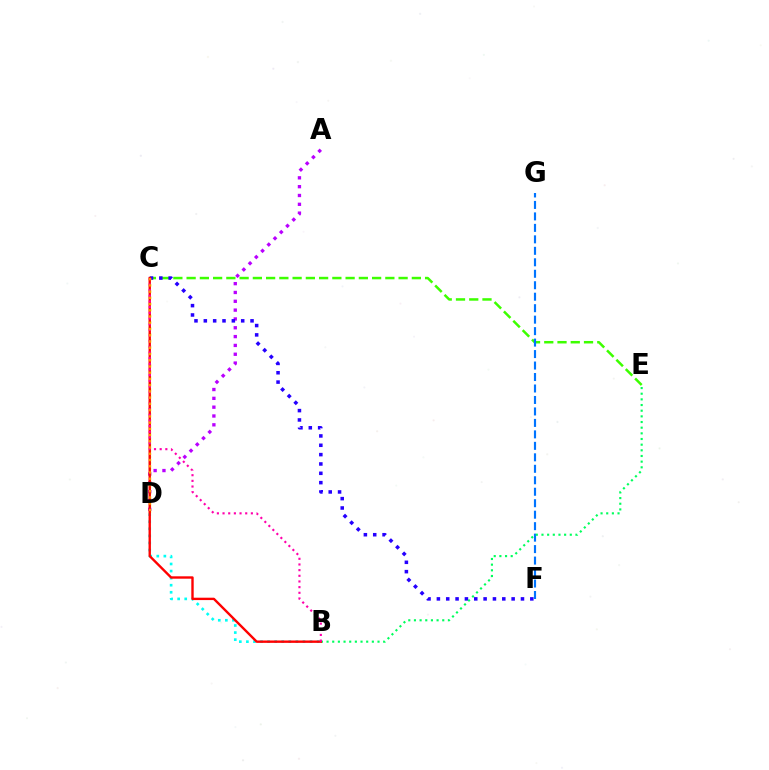{('B', 'D'): [{'color': '#00fff6', 'line_style': 'dotted', 'thickness': 1.92}], ('A', 'D'): [{'color': '#b900ff', 'line_style': 'dotted', 'thickness': 2.4}], ('C', 'E'): [{'color': '#3dff00', 'line_style': 'dashed', 'thickness': 1.8}], ('F', 'G'): [{'color': '#0074ff', 'line_style': 'dashed', 'thickness': 1.56}], ('C', 'F'): [{'color': '#2500ff', 'line_style': 'dotted', 'thickness': 2.54}], ('C', 'D'): [{'color': '#d1ff00', 'line_style': 'dotted', 'thickness': 1.66}, {'color': '#ff9400', 'line_style': 'dotted', 'thickness': 1.69}], ('B', 'E'): [{'color': '#00ff5c', 'line_style': 'dotted', 'thickness': 1.54}], ('B', 'C'): [{'color': '#ff0000', 'line_style': 'solid', 'thickness': 1.71}, {'color': '#ff00ac', 'line_style': 'dotted', 'thickness': 1.54}]}